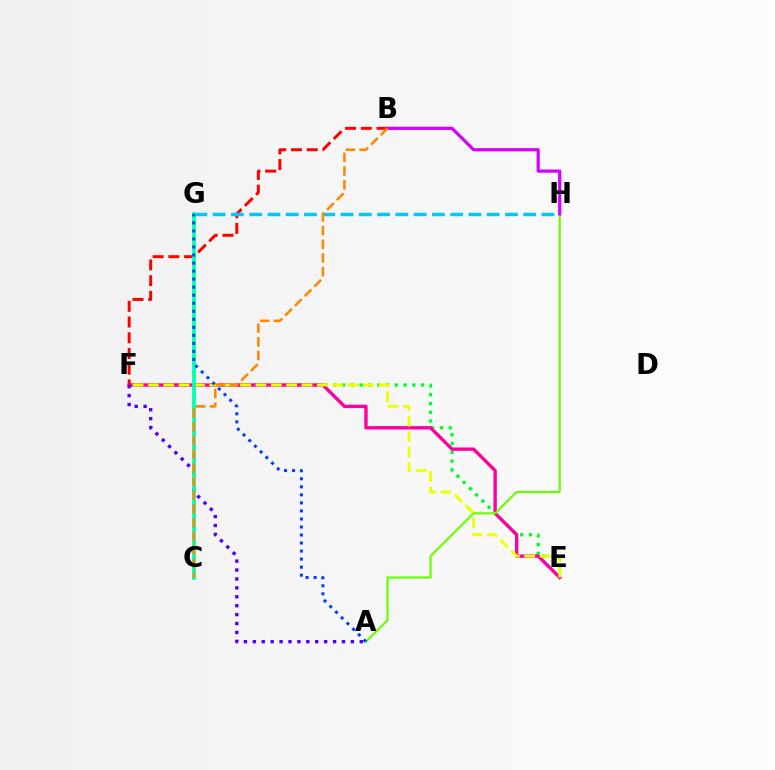{('E', 'F'): [{'color': '#00ff27', 'line_style': 'dotted', 'thickness': 2.39}, {'color': '#ff00a0', 'line_style': 'solid', 'thickness': 2.42}, {'color': '#eeff00', 'line_style': 'dashed', 'thickness': 2.09}], ('B', 'F'): [{'color': '#ff0000', 'line_style': 'dashed', 'thickness': 2.14}], ('A', 'F'): [{'color': '#4f00ff', 'line_style': 'dotted', 'thickness': 2.42}], ('G', 'H'): [{'color': '#00c7ff', 'line_style': 'dashed', 'thickness': 2.48}], ('A', 'H'): [{'color': '#66ff00', 'line_style': 'solid', 'thickness': 1.55}], ('B', 'H'): [{'color': '#d600ff', 'line_style': 'solid', 'thickness': 2.32}], ('C', 'G'): [{'color': '#00ffaf', 'line_style': 'solid', 'thickness': 2.7}], ('A', 'G'): [{'color': '#003fff', 'line_style': 'dotted', 'thickness': 2.18}], ('B', 'C'): [{'color': '#ff8800', 'line_style': 'dashed', 'thickness': 1.86}]}